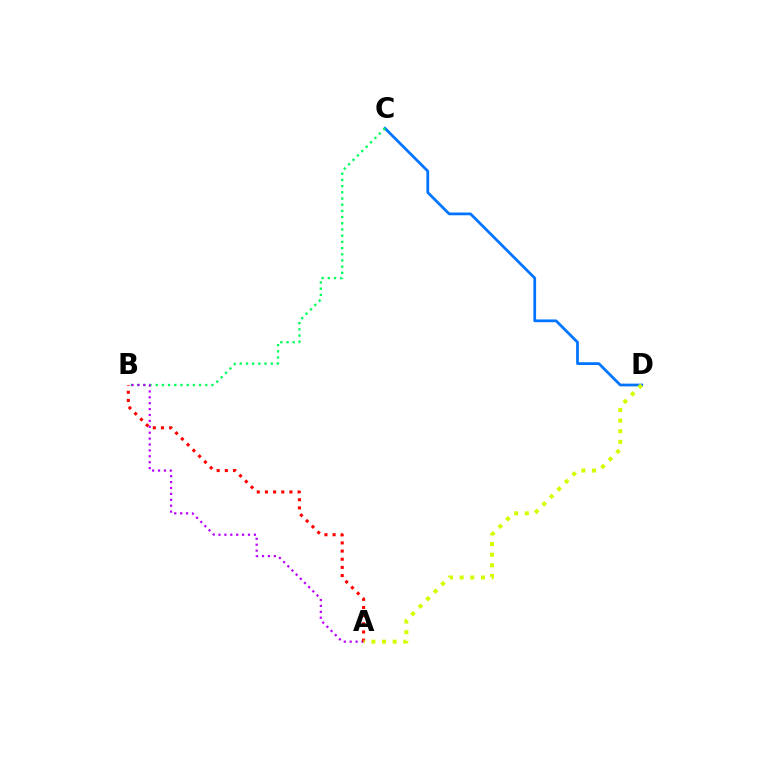{('C', 'D'): [{'color': '#0074ff', 'line_style': 'solid', 'thickness': 1.98}], ('B', 'C'): [{'color': '#00ff5c', 'line_style': 'dotted', 'thickness': 1.68}], ('A', 'B'): [{'color': '#b900ff', 'line_style': 'dotted', 'thickness': 1.6}, {'color': '#ff0000', 'line_style': 'dotted', 'thickness': 2.22}], ('A', 'D'): [{'color': '#d1ff00', 'line_style': 'dotted', 'thickness': 2.88}]}